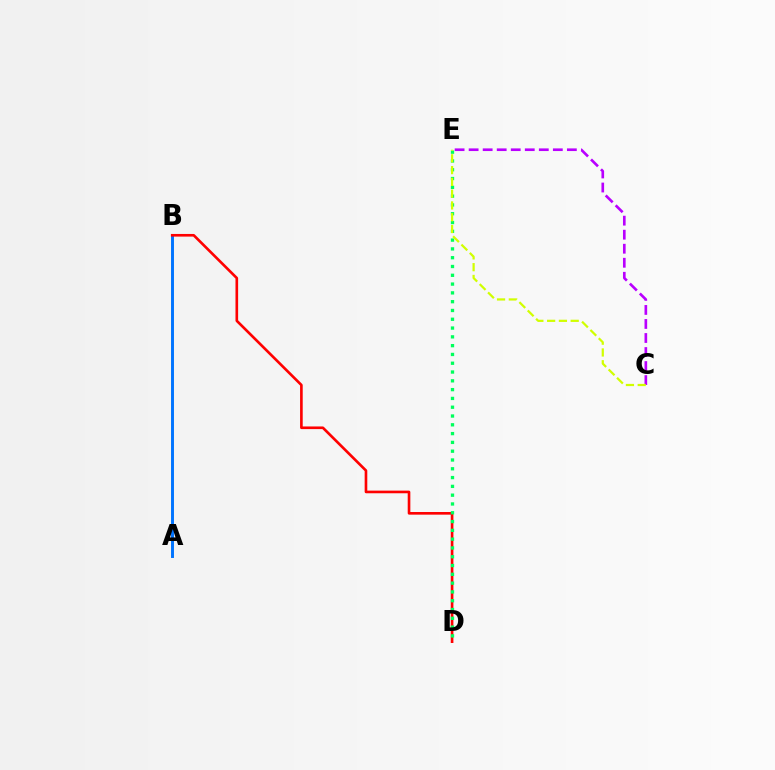{('A', 'B'): [{'color': '#0074ff', 'line_style': 'solid', 'thickness': 2.12}], ('C', 'E'): [{'color': '#b900ff', 'line_style': 'dashed', 'thickness': 1.91}, {'color': '#d1ff00', 'line_style': 'dashed', 'thickness': 1.6}], ('B', 'D'): [{'color': '#ff0000', 'line_style': 'solid', 'thickness': 1.9}], ('D', 'E'): [{'color': '#00ff5c', 'line_style': 'dotted', 'thickness': 2.39}]}